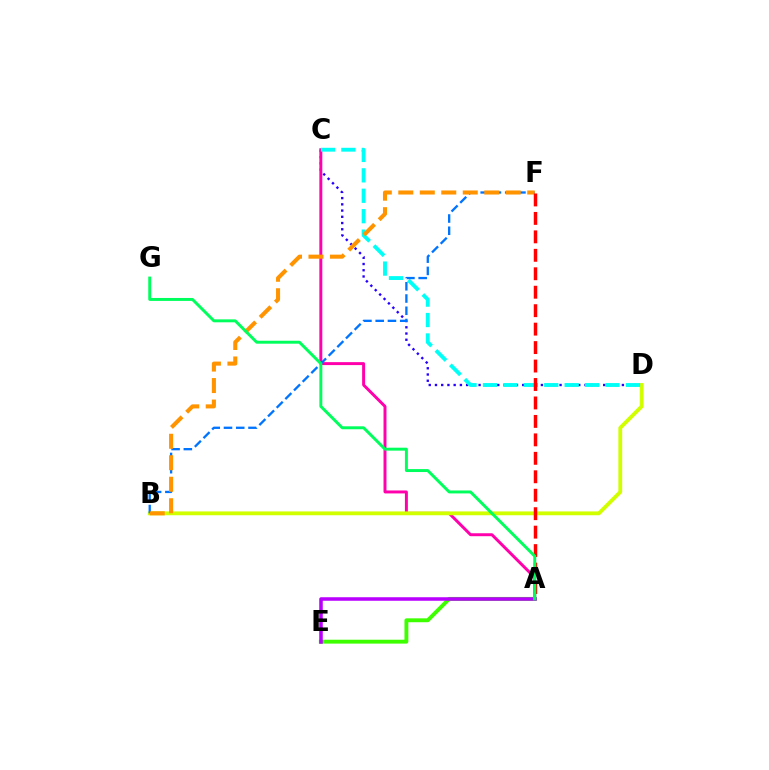{('C', 'D'): [{'color': '#2500ff', 'line_style': 'dotted', 'thickness': 1.69}, {'color': '#00fff6', 'line_style': 'dashed', 'thickness': 2.77}], ('A', 'C'): [{'color': '#ff00ac', 'line_style': 'solid', 'thickness': 2.13}], ('B', 'D'): [{'color': '#d1ff00', 'line_style': 'solid', 'thickness': 2.76}], ('A', 'E'): [{'color': '#3dff00', 'line_style': 'solid', 'thickness': 2.8}, {'color': '#b900ff', 'line_style': 'solid', 'thickness': 2.54}], ('B', 'F'): [{'color': '#0074ff', 'line_style': 'dashed', 'thickness': 1.66}, {'color': '#ff9400', 'line_style': 'dashed', 'thickness': 2.92}], ('A', 'F'): [{'color': '#ff0000', 'line_style': 'dashed', 'thickness': 2.51}], ('A', 'G'): [{'color': '#00ff5c', 'line_style': 'solid', 'thickness': 2.12}]}